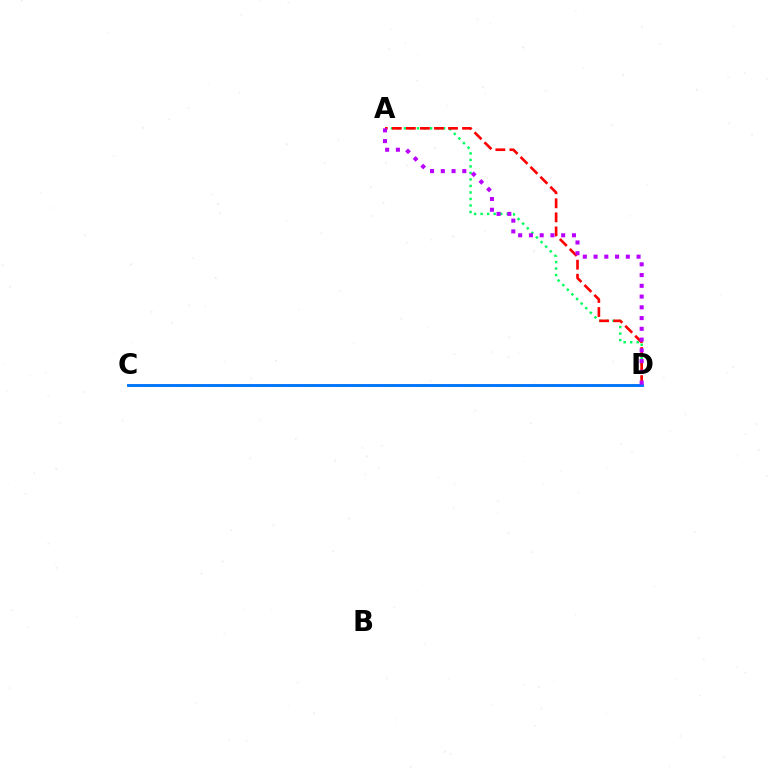{('A', 'D'): [{'color': '#00ff5c', 'line_style': 'dotted', 'thickness': 1.77}, {'color': '#ff0000', 'line_style': 'dashed', 'thickness': 1.91}, {'color': '#b900ff', 'line_style': 'dotted', 'thickness': 2.92}], ('C', 'D'): [{'color': '#d1ff00', 'line_style': 'dashed', 'thickness': 2.18}, {'color': '#0074ff', 'line_style': 'solid', 'thickness': 2.08}]}